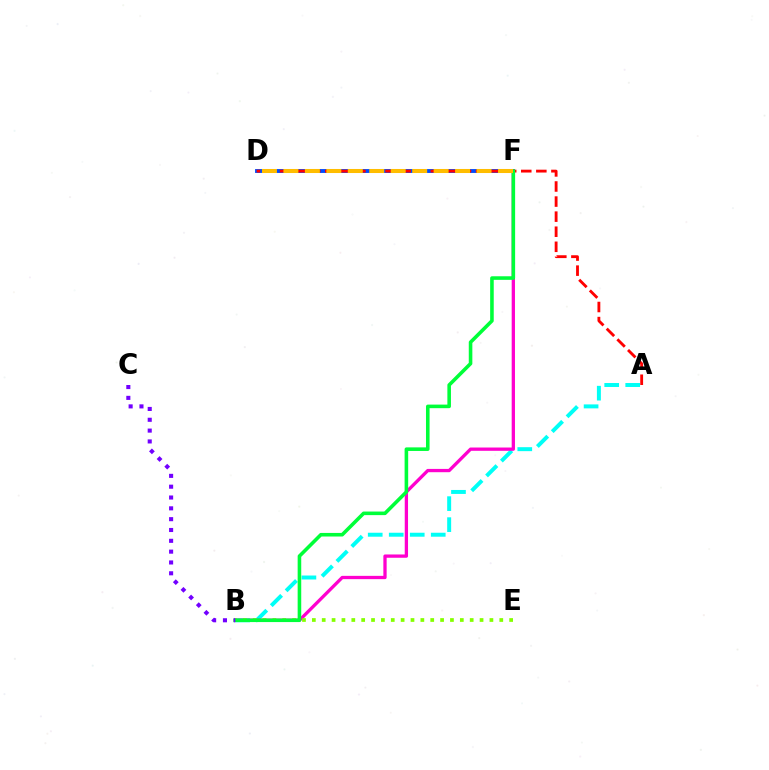{('D', 'F'): [{'color': '#004bff', 'line_style': 'solid', 'thickness': 2.78}, {'color': '#ffbd00', 'line_style': 'dashed', 'thickness': 2.92}], ('A', 'D'): [{'color': '#ff0000', 'line_style': 'dashed', 'thickness': 2.05}], ('A', 'B'): [{'color': '#00fff6', 'line_style': 'dashed', 'thickness': 2.85}], ('B', 'F'): [{'color': '#ff00cf', 'line_style': 'solid', 'thickness': 2.37}, {'color': '#00ff39', 'line_style': 'solid', 'thickness': 2.58}], ('B', 'E'): [{'color': '#84ff00', 'line_style': 'dotted', 'thickness': 2.68}], ('B', 'C'): [{'color': '#7200ff', 'line_style': 'dotted', 'thickness': 2.94}]}